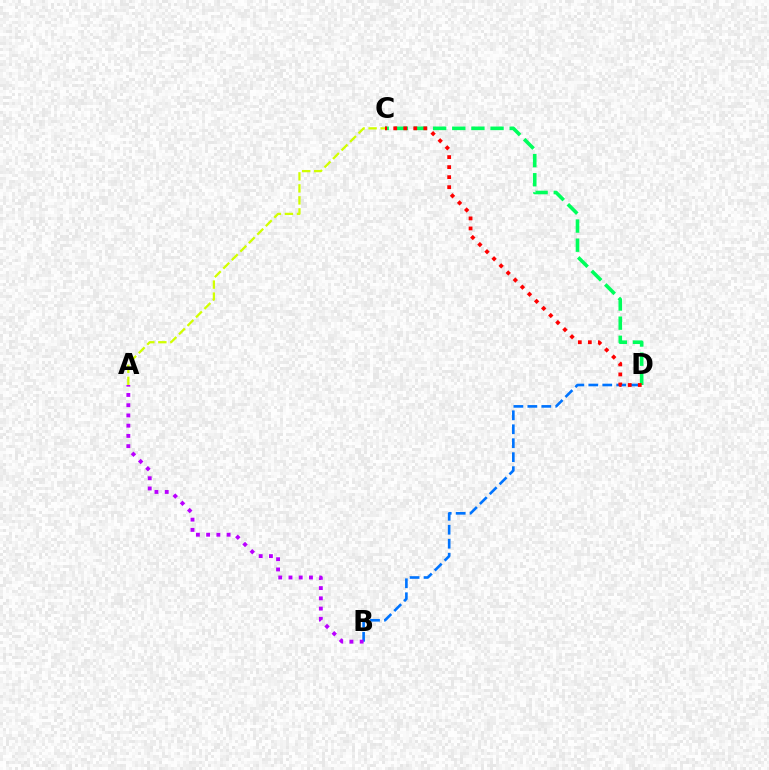{('B', 'D'): [{'color': '#0074ff', 'line_style': 'dashed', 'thickness': 1.9}], ('C', 'D'): [{'color': '#00ff5c', 'line_style': 'dashed', 'thickness': 2.6}, {'color': '#ff0000', 'line_style': 'dotted', 'thickness': 2.72}], ('A', 'B'): [{'color': '#b900ff', 'line_style': 'dotted', 'thickness': 2.78}], ('A', 'C'): [{'color': '#d1ff00', 'line_style': 'dashed', 'thickness': 1.63}]}